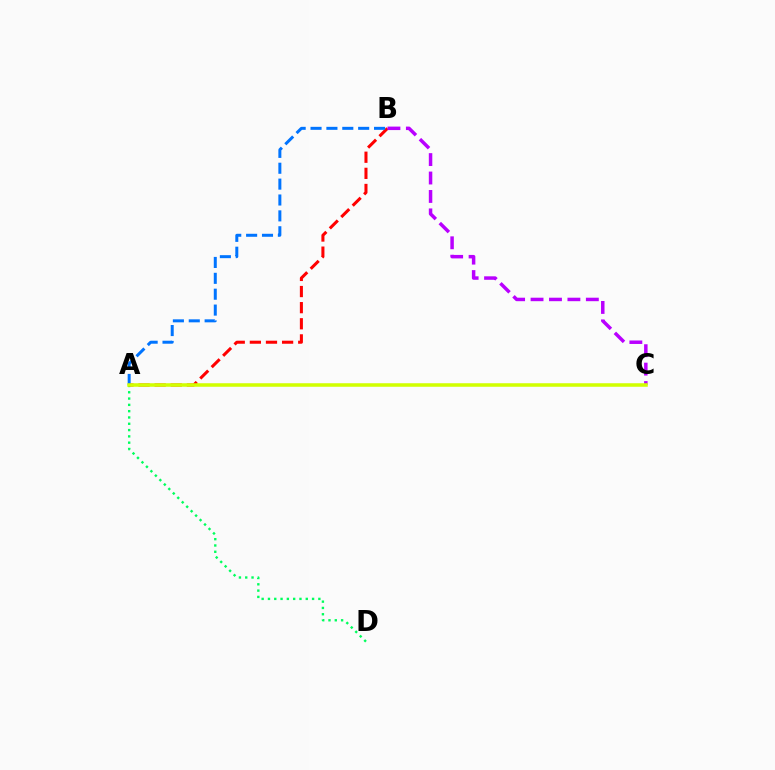{('A', 'D'): [{'color': '#00ff5c', 'line_style': 'dotted', 'thickness': 1.71}], ('A', 'B'): [{'color': '#ff0000', 'line_style': 'dashed', 'thickness': 2.19}, {'color': '#0074ff', 'line_style': 'dashed', 'thickness': 2.16}], ('B', 'C'): [{'color': '#b900ff', 'line_style': 'dashed', 'thickness': 2.5}], ('A', 'C'): [{'color': '#d1ff00', 'line_style': 'solid', 'thickness': 2.54}]}